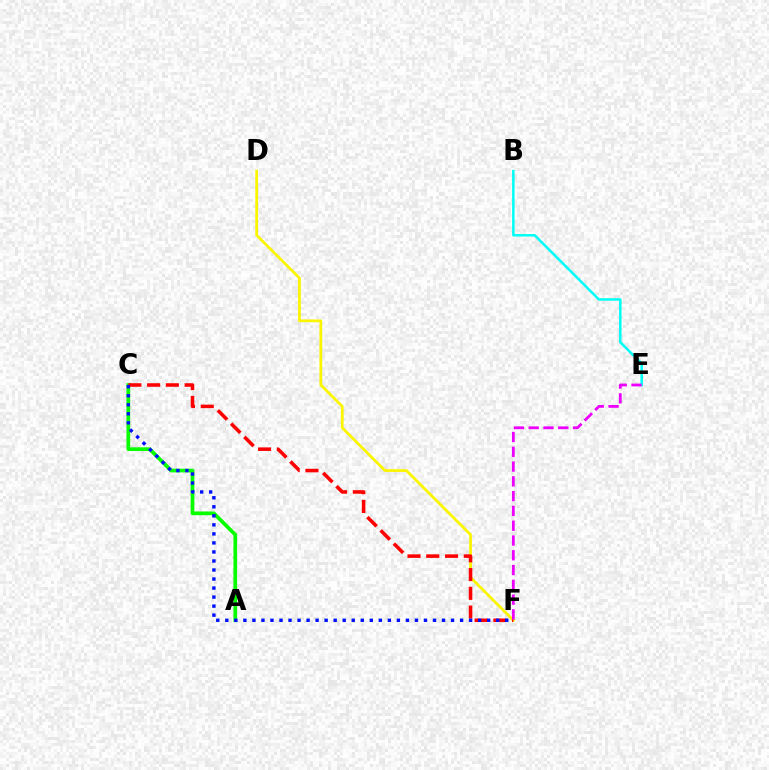{('D', 'F'): [{'color': '#fcf500', 'line_style': 'solid', 'thickness': 1.98}], ('B', 'E'): [{'color': '#00fff6', 'line_style': 'solid', 'thickness': 1.81}], ('A', 'C'): [{'color': '#08ff00', 'line_style': 'solid', 'thickness': 2.68}], ('C', 'F'): [{'color': '#ff0000', 'line_style': 'dashed', 'thickness': 2.55}, {'color': '#0010ff', 'line_style': 'dotted', 'thickness': 2.45}], ('E', 'F'): [{'color': '#ee00ff', 'line_style': 'dashed', 'thickness': 2.01}]}